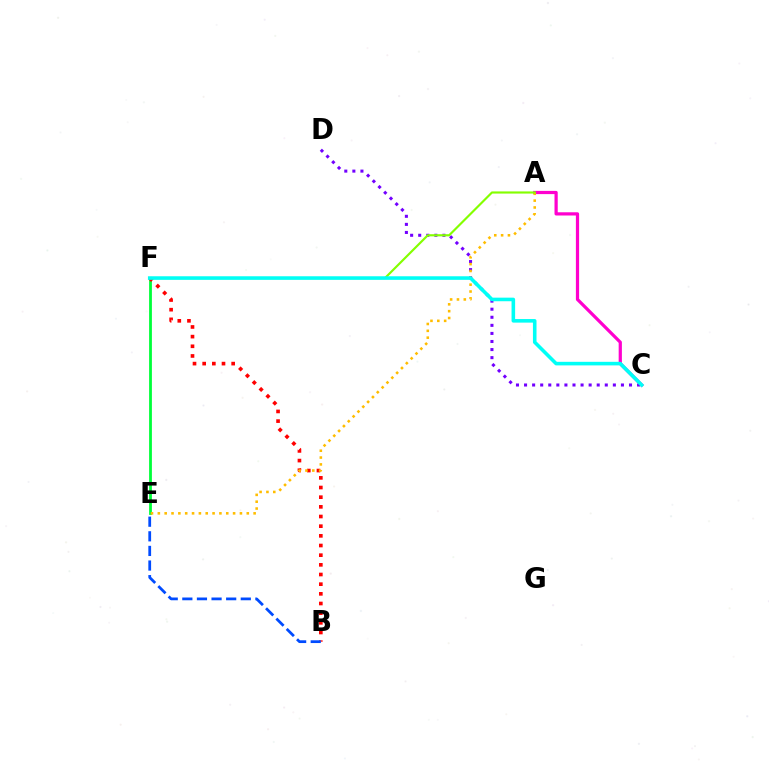{('E', 'F'): [{'color': '#00ff39', 'line_style': 'solid', 'thickness': 2.01}], ('B', 'F'): [{'color': '#ff0000', 'line_style': 'dotted', 'thickness': 2.63}], ('B', 'E'): [{'color': '#004bff', 'line_style': 'dashed', 'thickness': 1.98}], ('C', 'D'): [{'color': '#7200ff', 'line_style': 'dotted', 'thickness': 2.19}], ('A', 'C'): [{'color': '#ff00cf', 'line_style': 'solid', 'thickness': 2.32}], ('A', 'E'): [{'color': '#ffbd00', 'line_style': 'dotted', 'thickness': 1.86}], ('A', 'F'): [{'color': '#84ff00', 'line_style': 'solid', 'thickness': 1.55}], ('C', 'F'): [{'color': '#00fff6', 'line_style': 'solid', 'thickness': 2.58}]}